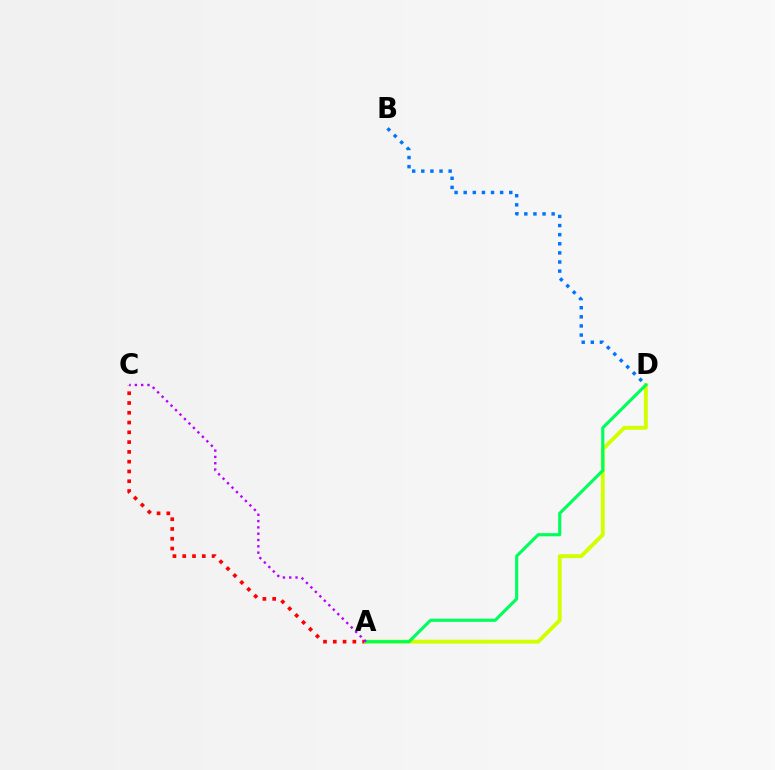{('A', 'C'): [{'color': '#ff0000', 'line_style': 'dotted', 'thickness': 2.66}, {'color': '#b900ff', 'line_style': 'dotted', 'thickness': 1.72}], ('B', 'D'): [{'color': '#0074ff', 'line_style': 'dotted', 'thickness': 2.48}], ('A', 'D'): [{'color': '#d1ff00', 'line_style': 'solid', 'thickness': 2.81}, {'color': '#00ff5c', 'line_style': 'solid', 'thickness': 2.26}]}